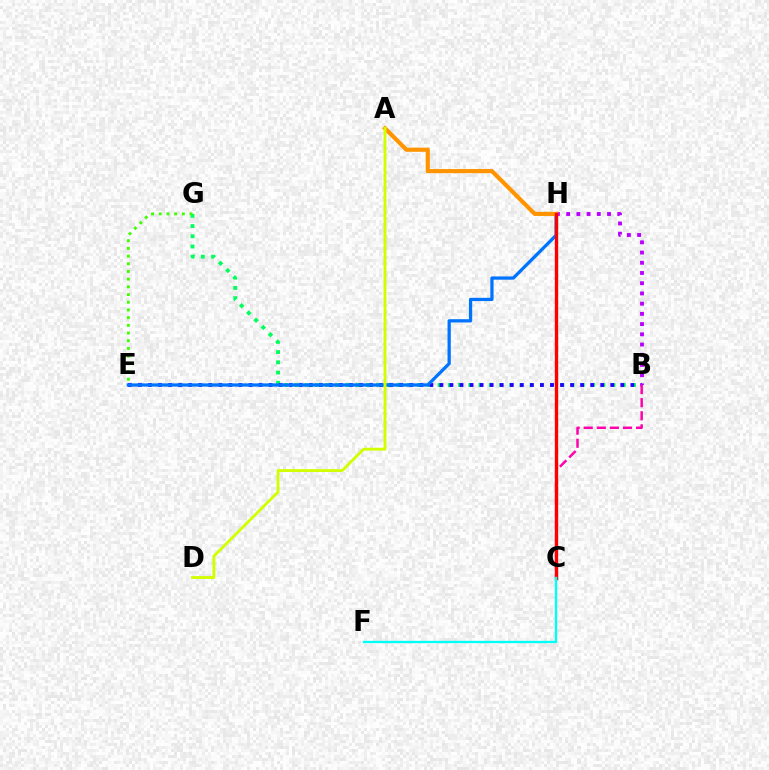{('B', 'G'): [{'color': '#00ff5c', 'line_style': 'dotted', 'thickness': 2.78}], ('B', 'E'): [{'color': '#2500ff', 'line_style': 'dotted', 'thickness': 2.73}], ('E', 'H'): [{'color': '#0074ff', 'line_style': 'solid', 'thickness': 2.34}], ('B', 'H'): [{'color': '#b900ff', 'line_style': 'dotted', 'thickness': 2.78}], ('B', 'C'): [{'color': '#ff00ac', 'line_style': 'dashed', 'thickness': 1.78}], ('A', 'H'): [{'color': '#ff9400', 'line_style': 'solid', 'thickness': 2.99}], ('C', 'H'): [{'color': '#ff0000', 'line_style': 'solid', 'thickness': 2.42}], ('E', 'G'): [{'color': '#3dff00', 'line_style': 'dotted', 'thickness': 2.09}], ('A', 'D'): [{'color': '#d1ff00', 'line_style': 'solid', 'thickness': 2.05}], ('C', 'F'): [{'color': '#00fff6', 'line_style': 'solid', 'thickness': 1.69}]}